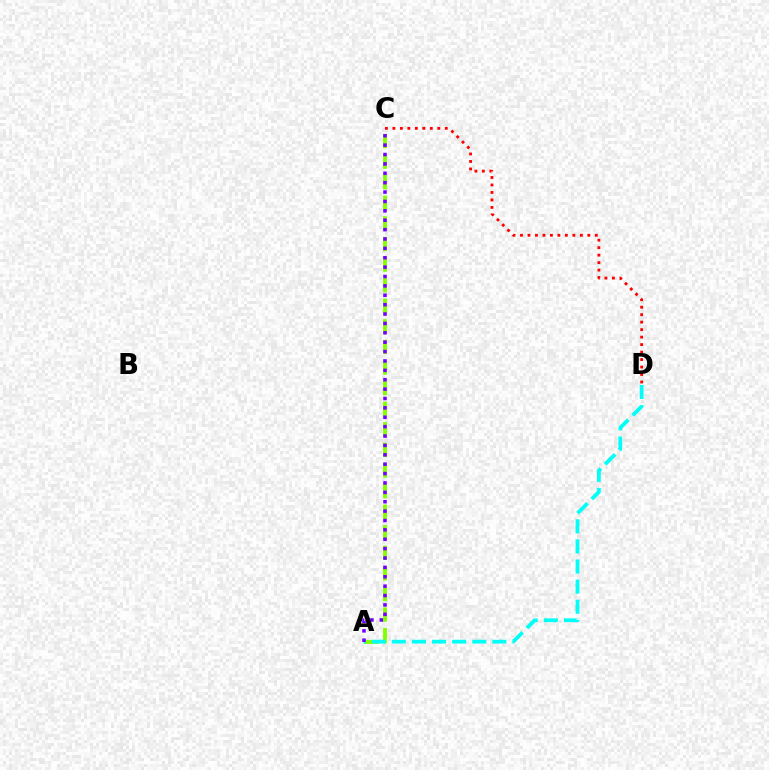{('A', 'C'): [{'color': '#84ff00', 'line_style': 'dashed', 'thickness': 2.8}, {'color': '#7200ff', 'line_style': 'dotted', 'thickness': 2.55}], ('A', 'D'): [{'color': '#00fff6', 'line_style': 'dashed', 'thickness': 2.73}], ('C', 'D'): [{'color': '#ff0000', 'line_style': 'dotted', 'thickness': 2.03}]}